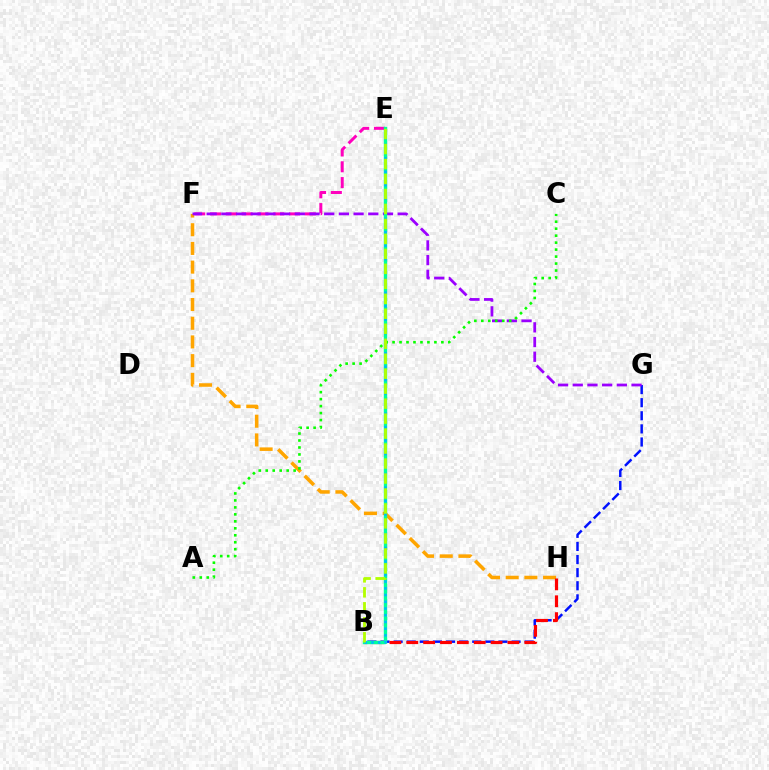{('F', 'H'): [{'color': '#ffa500', 'line_style': 'dashed', 'thickness': 2.54}], ('E', 'F'): [{'color': '#ff00bd', 'line_style': 'dashed', 'thickness': 2.15}], ('B', 'G'): [{'color': '#0010ff', 'line_style': 'dashed', 'thickness': 1.78}], ('F', 'G'): [{'color': '#9b00ff', 'line_style': 'dashed', 'thickness': 2.0}], ('B', 'H'): [{'color': '#ff0000', 'line_style': 'dashed', 'thickness': 2.29}], ('B', 'E'): [{'color': '#00ff9d', 'line_style': 'solid', 'thickness': 2.44}, {'color': '#00b5ff', 'line_style': 'dotted', 'thickness': 1.83}, {'color': '#b3ff00', 'line_style': 'dashed', 'thickness': 2.03}], ('A', 'C'): [{'color': '#08ff00', 'line_style': 'dotted', 'thickness': 1.89}]}